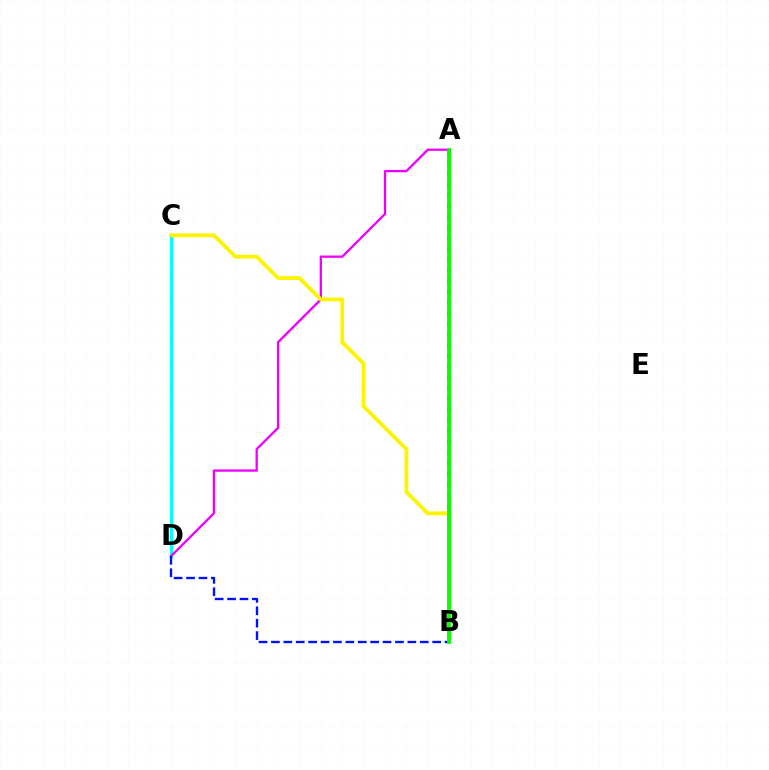{('C', 'D'): [{'color': '#00fff6', 'line_style': 'solid', 'thickness': 2.25}], ('A', 'D'): [{'color': '#ee00ff', 'line_style': 'solid', 'thickness': 1.66}], ('A', 'B'): [{'color': '#ff0000', 'line_style': 'dotted', 'thickness': 2.92}, {'color': '#08ff00', 'line_style': 'solid', 'thickness': 2.79}], ('B', 'C'): [{'color': '#fcf500', 'line_style': 'solid', 'thickness': 2.75}], ('B', 'D'): [{'color': '#0010ff', 'line_style': 'dashed', 'thickness': 1.69}]}